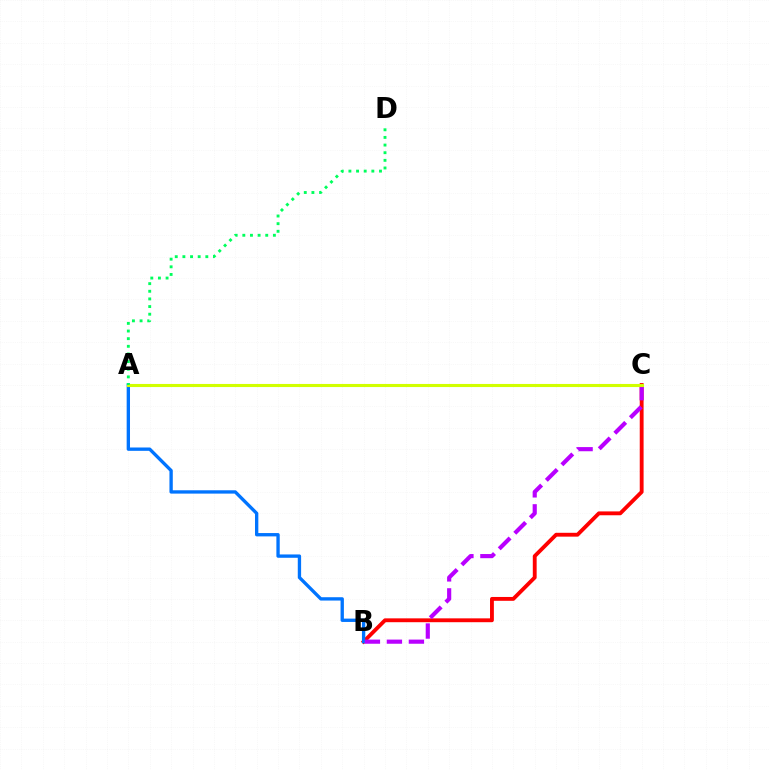{('B', 'C'): [{'color': '#ff0000', 'line_style': 'solid', 'thickness': 2.77}, {'color': '#b900ff', 'line_style': 'dashed', 'thickness': 2.99}], ('A', 'B'): [{'color': '#0074ff', 'line_style': 'solid', 'thickness': 2.4}], ('A', 'C'): [{'color': '#d1ff00', 'line_style': 'solid', 'thickness': 2.23}], ('A', 'D'): [{'color': '#00ff5c', 'line_style': 'dotted', 'thickness': 2.08}]}